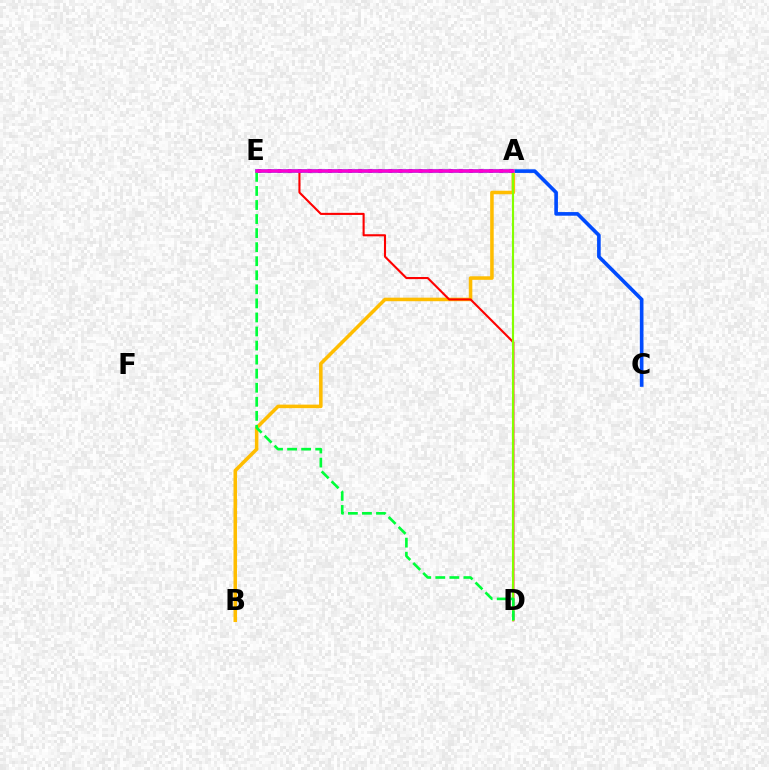{('A', 'B'): [{'color': '#ffbd00', 'line_style': 'solid', 'thickness': 2.55}], ('D', 'E'): [{'color': '#ff0000', 'line_style': 'solid', 'thickness': 1.51}, {'color': '#00ff39', 'line_style': 'dashed', 'thickness': 1.91}], ('A', 'C'): [{'color': '#004bff', 'line_style': 'solid', 'thickness': 2.61}], ('A', 'E'): [{'color': '#00fff6', 'line_style': 'solid', 'thickness': 2.88}, {'color': '#7200ff', 'line_style': 'dotted', 'thickness': 2.73}, {'color': '#ff00cf', 'line_style': 'solid', 'thickness': 2.57}], ('A', 'D'): [{'color': '#84ff00', 'line_style': 'solid', 'thickness': 1.54}]}